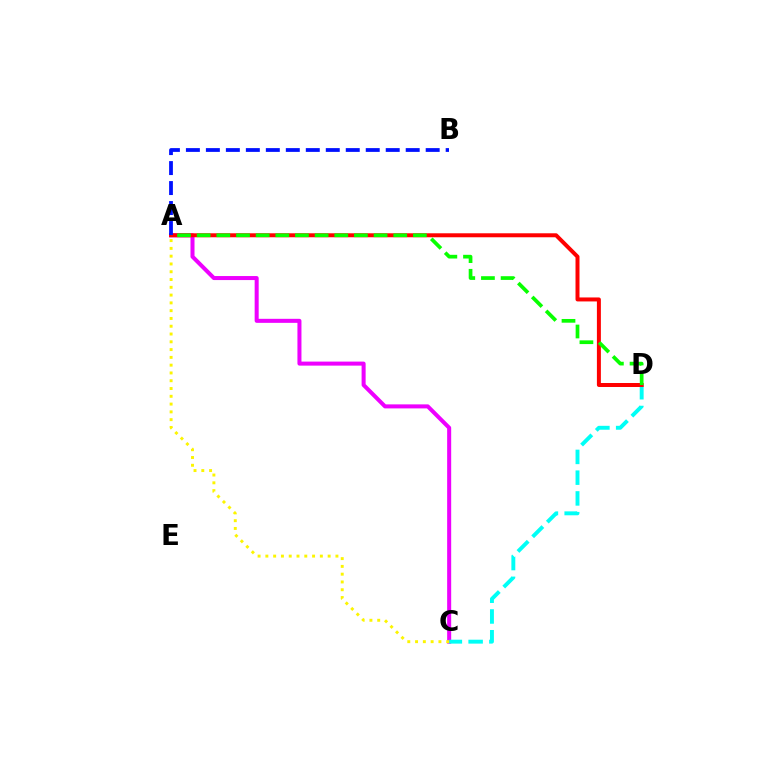{('A', 'C'): [{'color': '#ee00ff', 'line_style': 'solid', 'thickness': 2.9}, {'color': '#fcf500', 'line_style': 'dotted', 'thickness': 2.12}], ('C', 'D'): [{'color': '#00fff6', 'line_style': 'dashed', 'thickness': 2.82}], ('A', 'D'): [{'color': '#ff0000', 'line_style': 'solid', 'thickness': 2.87}, {'color': '#08ff00', 'line_style': 'dashed', 'thickness': 2.67}], ('A', 'B'): [{'color': '#0010ff', 'line_style': 'dashed', 'thickness': 2.71}]}